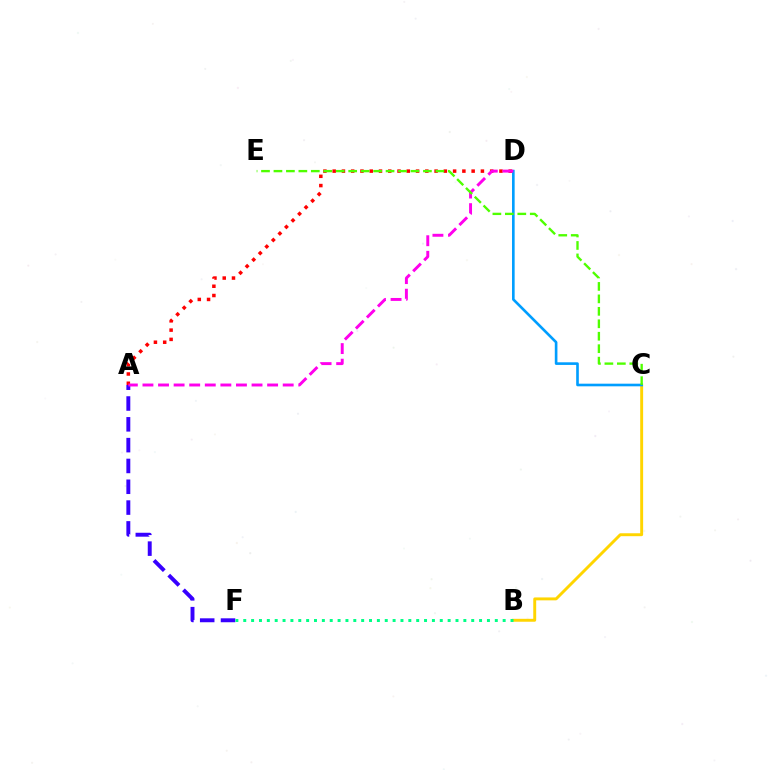{('A', 'D'): [{'color': '#ff0000', 'line_style': 'dotted', 'thickness': 2.52}, {'color': '#ff00ed', 'line_style': 'dashed', 'thickness': 2.12}], ('A', 'F'): [{'color': '#3700ff', 'line_style': 'dashed', 'thickness': 2.83}], ('B', 'C'): [{'color': '#ffd500', 'line_style': 'solid', 'thickness': 2.1}], ('C', 'D'): [{'color': '#009eff', 'line_style': 'solid', 'thickness': 1.9}], ('C', 'E'): [{'color': '#4fff00', 'line_style': 'dashed', 'thickness': 1.69}], ('B', 'F'): [{'color': '#00ff86', 'line_style': 'dotted', 'thickness': 2.14}]}